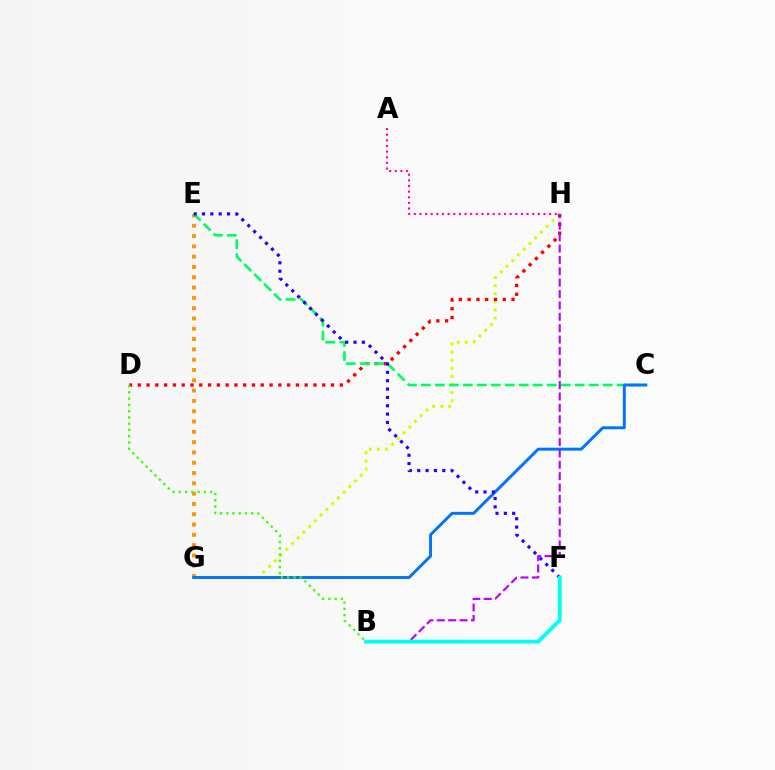{('E', 'G'): [{'color': '#ff9400', 'line_style': 'dotted', 'thickness': 2.8}], ('G', 'H'): [{'color': '#d1ff00', 'line_style': 'dotted', 'thickness': 2.2}], ('D', 'H'): [{'color': '#ff0000', 'line_style': 'dotted', 'thickness': 2.39}], ('C', 'E'): [{'color': '#00ff5c', 'line_style': 'dashed', 'thickness': 1.9}], ('C', 'G'): [{'color': '#0074ff', 'line_style': 'solid', 'thickness': 2.12}], ('E', 'F'): [{'color': '#2500ff', 'line_style': 'dotted', 'thickness': 2.27}], ('A', 'H'): [{'color': '#ff00ac', 'line_style': 'dotted', 'thickness': 1.53}], ('B', 'D'): [{'color': '#3dff00', 'line_style': 'dotted', 'thickness': 1.7}], ('B', 'H'): [{'color': '#b900ff', 'line_style': 'dashed', 'thickness': 1.55}], ('B', 'F'): [{'color': '#00fff6', 'line_style': 'solid', 'thickness': 2.8}]}